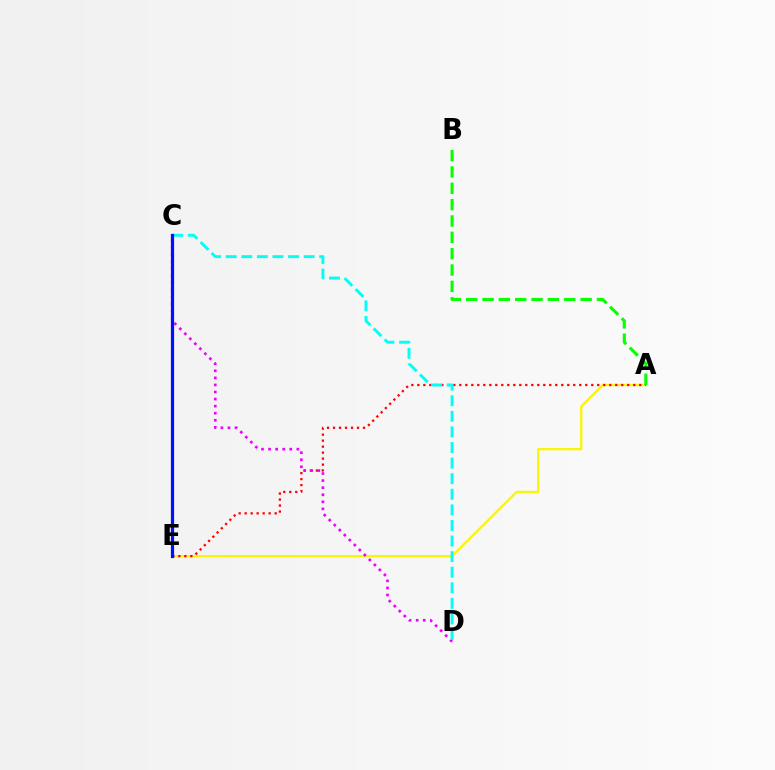{('A', 'E'): [{'color': '#fcf500', 'line_style': 'solid', 'thickness': 1.62}, {'color': '#ff0000', 'line_style': 'dotted', 'thickness': 1.63}], ('C', 'D'): [{'color': '#ee00ff', 'line_style': 'dotted', 'thickness': 1.92}, {'color': '#00fff6', 'line_style': 'dashed', 'thickness': 2.12}], ('A', 'B'): [{'color': '#08ff00', 'line_style': 'dashed', 'thickness': 2.22}], ('C', 'E'): [{'color': '#0010ff', 'line_style': 'solid', 'thickness': 2.31}]}